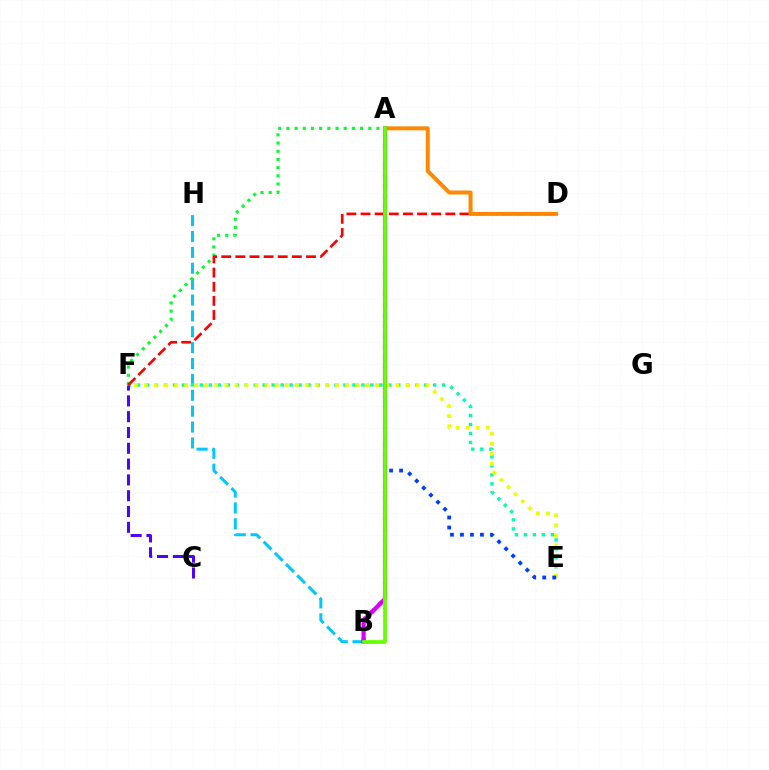{('B', 'H'): [{'color': '#00c7ff', 'line_style': 'dashed', 'thickness': 2.16}], ('A', 'B'): [{'color': '#ff00a0', 'line_style': 'dotted', 'thickness': 2.92}, {'color': '#d600ff', 'line_style': 'solid', 'thickness': 3.0}, {'color': '#66ff00', 'line_style': 'solid', 'thickness': 2.69}], ('A', 'F'): [{'color': '#00ff27', 'line_style': 'dotted', 'thickness': 2.22}], ('E', 'F'): [{'color': '#00ffaf', 'line_style': 'dotted', 'thickness': 2.44}, {'color': '#eeff00', 'line_style': 'dotted', 'thickness': 2.73}], ('D', 'F'): [{'color': '#ff0000', 'line_style': 'dashed', 'thickness': 1.92}], ('A', 'D'): [{'color': '#ff8800', 'line_style': 'solid', 'thickness': 2.86}], ('C', 'F'): [{'color': '#4f00ff', 'line_style': 'dashed', 'thickness': 2.15}], ('A', 'E'): [{'color': '#003fff', 'line_style': 'dotted', 'thickness': 2.72}]}